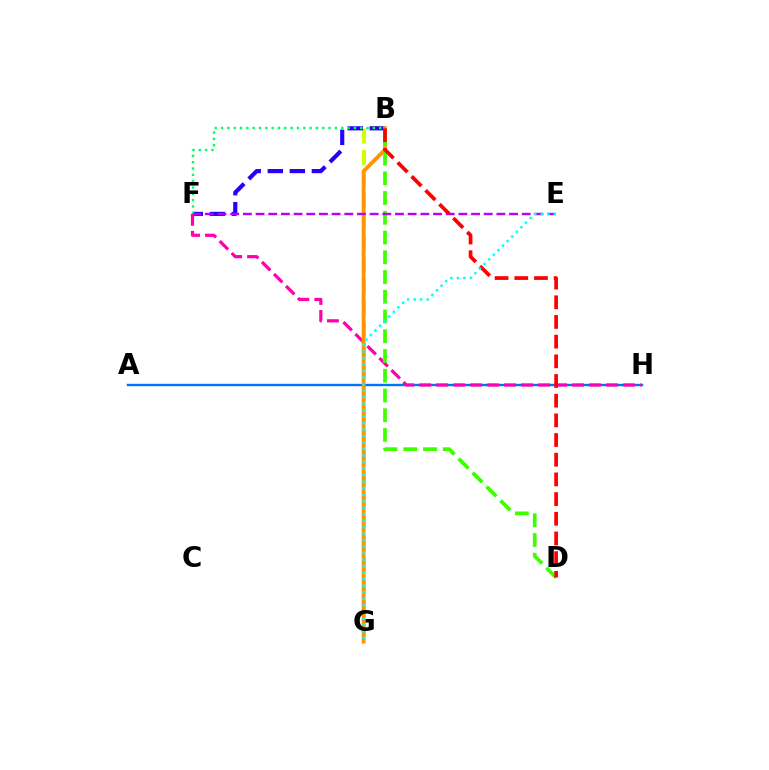{('B', 'G'): [{'color': '#d1ff00', 'line_style': 'dashed', 'thickness': 2.92}, {'color': '#ff9400', 'line_style': 'solid', 'thickness': 2.75}], ('A', 'H'): [{'color': '#0074ff', 'line_style': 'solid', 'thickness': 1.72}], ('B', 'F'): [{'color': '#2500ff', 'line_style': 'dashed', 'thickness': 2.99}, {'color': '#00ff5c', 'line_style': 'dotted', 'thickness': 1.72}], ('F', 'H'): [{'color': '#ff00ac', 'line_style': 'dashed', 'thickness': 2.31}], ('B', 'D'): [{'color': '#3dff00', 'line_style': 'dashed', 'thickness': 2.68}, {'color': '#ff0000', 'line_style': 'dashed', 'thickness': 2.67}], ('E', 'F'): [{'color': '#b900ff', 'line_style': 'dashed', 'thickness': 1.72}], ('E', 'G'): [{'color': '#00fff6', 'line_style': 'dotted', 'thickness': 1.77}]}